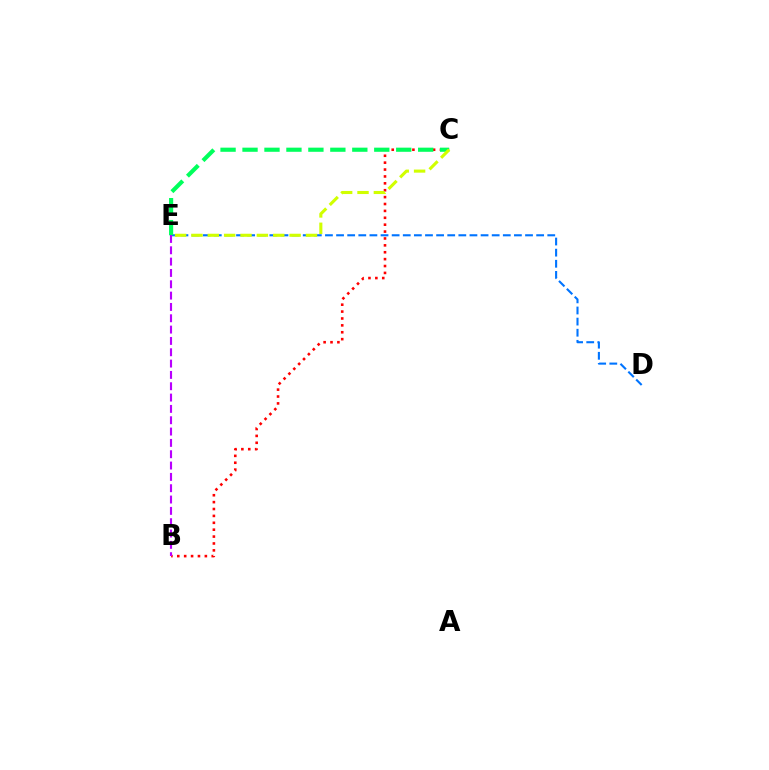{('B', 'C'): [{'color': '#ff0000', 'line_style': 'dotted', 'thickness': 1.87}], ('D', 'E'): [{'color': '#0074ff', 'line_style': 'dashed', 'thickness': 1.51}], ('C', 'E'): [{'color': '#00ff5c', 'line_style': 'dashed', 'thickness': 2.98}, {'color': '#d1ff00', 'line_style': 'dashed', 'thickness': 2.22}], ('B', 'E'): [{'color': '#b900ff', 'line_style': 'dashed', 'thickness': 1.54}]}